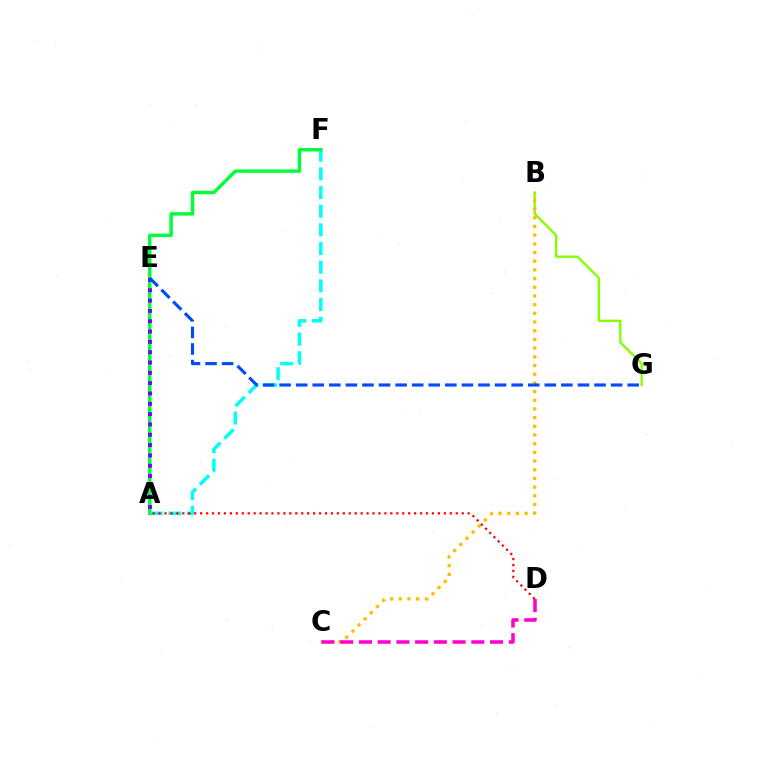{('B', 'G'): [{'color': '#84ff00', 'line_style': 'solid', 'thickness': 1.7}], ('B', 'C'): [{'color': '#ffbd00', 'line_style': 'dotted', 'thickness': 2.36}], ('A', 'F'): [{'color': '#00fff6', 'line_style': 'dashed', 'thickness': 2.53}, {'color': '#00ff39', 'line_style': 'solid', 'thickness': 2.46}], ('C', 'D'): [{'color': '#ff00cf', 'line_style': 'dashed', 'thickness': 2.54}], ('A', 'D'): [{'color': '#ff0000', 'line_style': 'dotted', 'thickness': 1.61}], ('A', 'E'): [{'color': '#7200ff', 'line_style': 'dotted', 'thickness': 2.8}], ('E', 'G'): [{'color': '#004bff', 'line_style': 'dashed', 'thickness': 2.25}]}